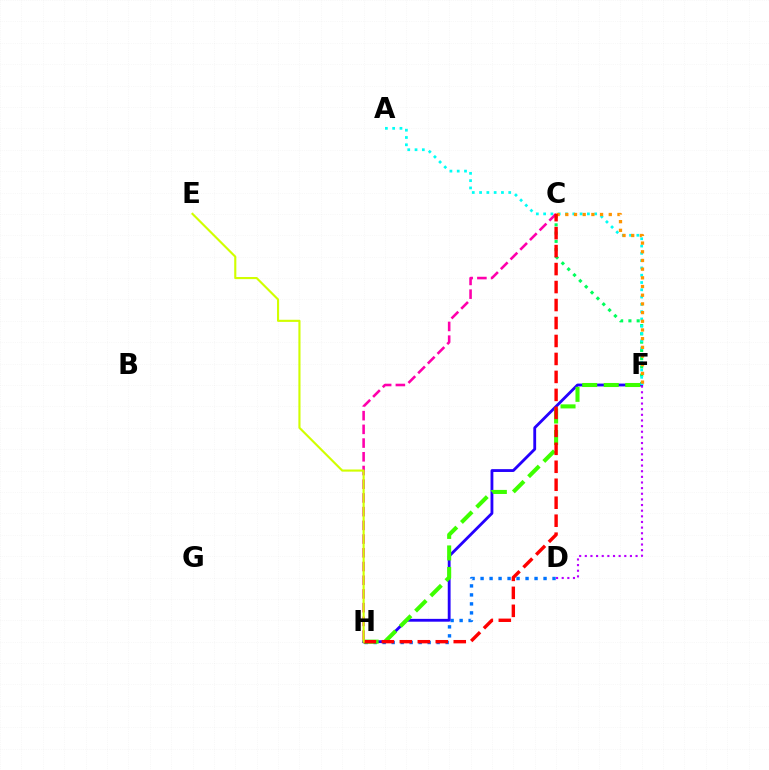{('C', 'F'): [{'color': '#00ff5c', 'line_style': 'dotted', 'thickness': 2.24}, {'color': '#ff9400', 'line_style': 'dotted', 'thickness': 2.36}], ('D', 'H'): [{'color': '#0074ff', 'line_style': 'dotted', 'thickness': 2.44}], ('F', 'H'): [{'color': '#2500ff', 'line_style': 'solid', 'thickness': 2.04}, {'color': '#3dff00', 'line_style': 'dashed', 'thickness': 2.92}], ('A', 'F'): [{'color': '#00fff6', 'line_style': 'dotted', 'thickness': 1.98}], ('C', 'H'): [{'color': '#ff00ac', 'line_style': 'dashed', 'thickness': 1.86}, {'color': '#ff0000', 'line_style': 'dashed', 'thickness': 2.44}], ('D', 'F'): [{'color': '#b900ff', 'line_style': 'dotted', 'thickness': 1.53}], ('E', 'H'): [{'color': '#d1ff00', 'line_style': 'solid', 'thickness': 1.53}]}